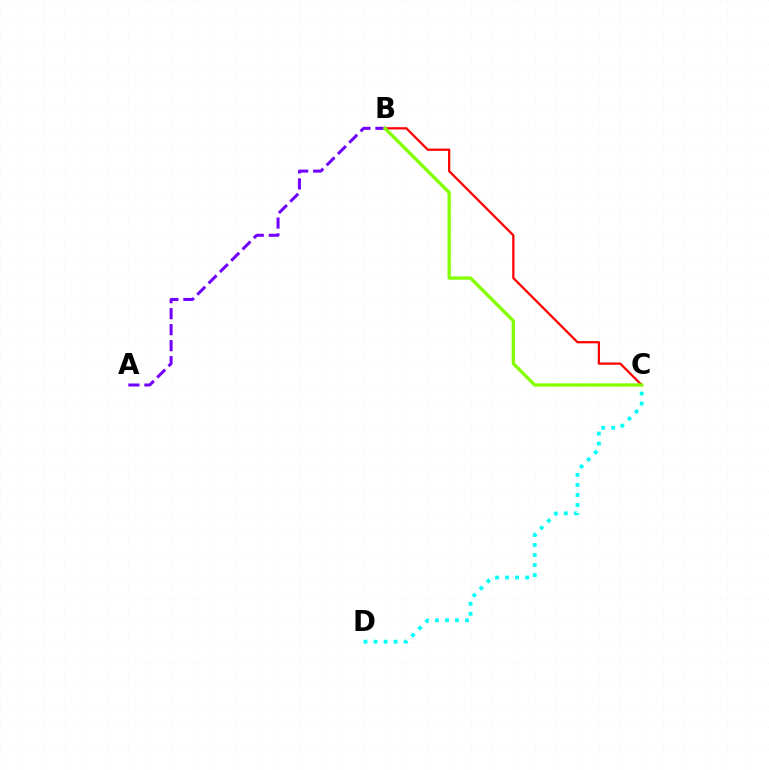{('C', 'D'): [{'color': '#00fff6', 'line_style': 'dotted', 'thickness': 2.73}], ('A', 'B'): [{'color': '#7200ff', 'line_style': 'dashed', 'thickness': 2.17}], ('B', 'C'): [{'color': '#ff0000', 'line_style': 'solid', 'thickness': 1.62}, {'color': '#84ff00', 'line_style': 'solid', 'thickness': 2.39}]}